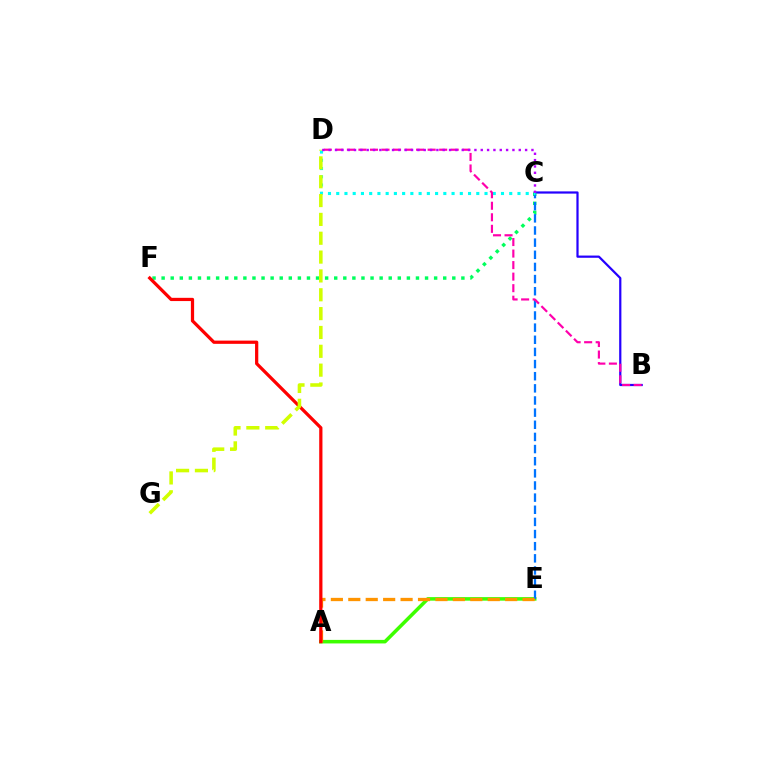{('B', 'C'): [{'color': '#2500ff', 'line_style': 'solid', 'thickness': 1.6}], ('C', 'F'): [{'color': '#00ff5c', 'line_style': 'dotted', 'thickness': 2.47}], ('A', 'E'): [{'color': '#3dff00', 'line_style': 'solid', 'thickness': 2.55}, {'color': '#ff9400', 'line_style': 'dashed', 'thickness': 2.37}], ('C', 'E'): [{'color': '#0074ff', 'line_style': 'dashed', 'thickness': 1.65}], ('C', 'D'): [{'color': '#00fff6', 'line_style': 'dotted', 'thickness': 2.24}, {'color': '#b900ff', 'line_style': 'dotted', 'thickness': 1.72}], ('A', 'F'): [{'color': '#ff0000', 'line_style': 'solid', 'thickness': 2.33}], ('D', 'G'): [{'color': '#d1ff00', 'line_style': 'dashed', 'thickness': 2.56}], ('B', 'D'): [{'color': '#ff00ac', 'line_style': 'dashed', 'thickness': 1.57}]}